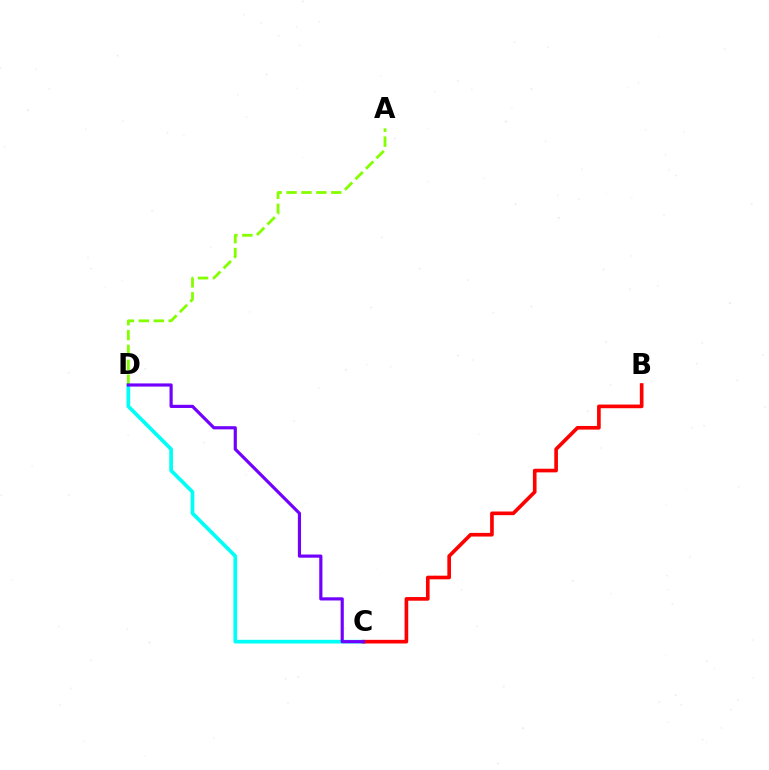{('C', 'D'): [{'color': '#00fff6', 'line_style': 'solid', 'thickness': 2.66}, {'color': '#7200ff', 'line_style': 'solid', 'thickness': 2.28}], ('A', 'D'): [{'color': '#84ff00', 'line_style': 'dashed', 'thickness': 2.02}], ('B', 'C'): [{'color': '#ff0000', 'line_style': 'solid', 'thickness': 2.63}]}